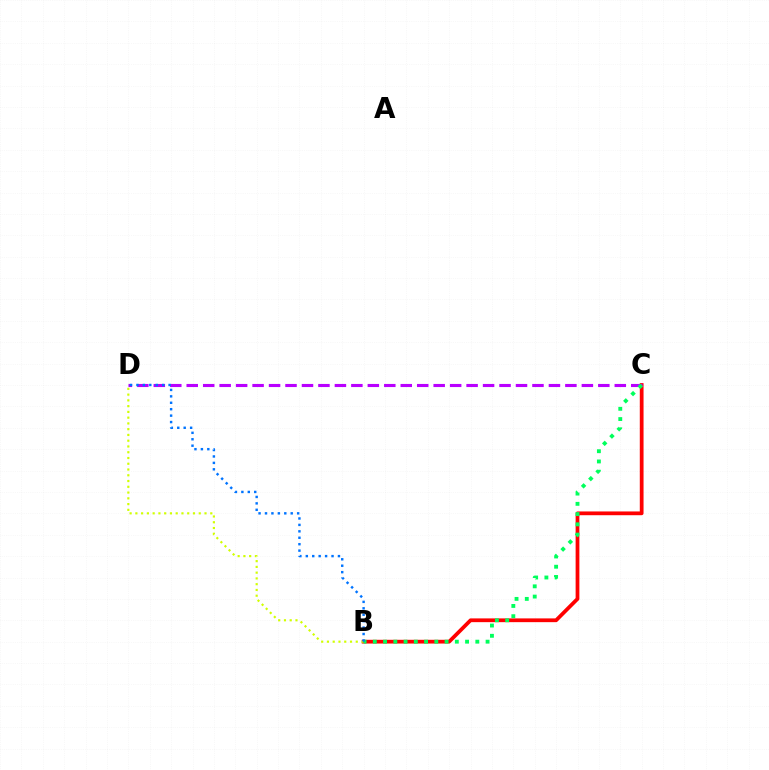{('B', 'C'): [{'color': '#ff0000', 'line_style': 'solid', 'thickness': 2.71}, {'color': '#00ff5c', 'line_style': 'dotted', 'thickness': 2.78}], ('C', 'D'): [{'color': '#b900ff', 'line_style': 'dashed', 'thickness': 2.24}], ('B', 'D'): [{'color': '#d1ff00', 'line_style': 'dotted', 'thickness': 1.57}, {'color': '#0074ff', 'line_style': 'dotted', 'thickness': 1.75}]}